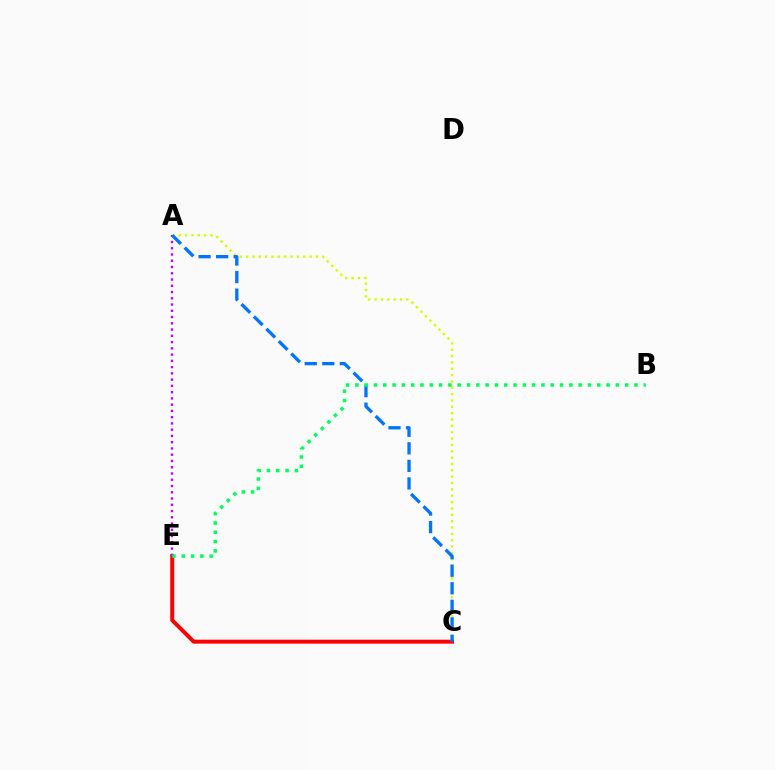{('A', 'C'): [{'color': '#d1ff00', 'line_style': 'dotted', 'thickness': 1.72}, {'color': '#0074ff', 'line_style': 'dashed', 'thickness': 2.38}], ('C', 'E'): [{'color': '#ff0000', 'line_style': 'solid', 'thickness': 2.84}], ('A', 'E'): [{'color': '#b900ff', 'line_style': 'dotted', 'thickness': 1.7}], ('B', 'E'): [{'color': '#00ff5c', 'line_style': 'dotted', 'thickness': 2.53}]}